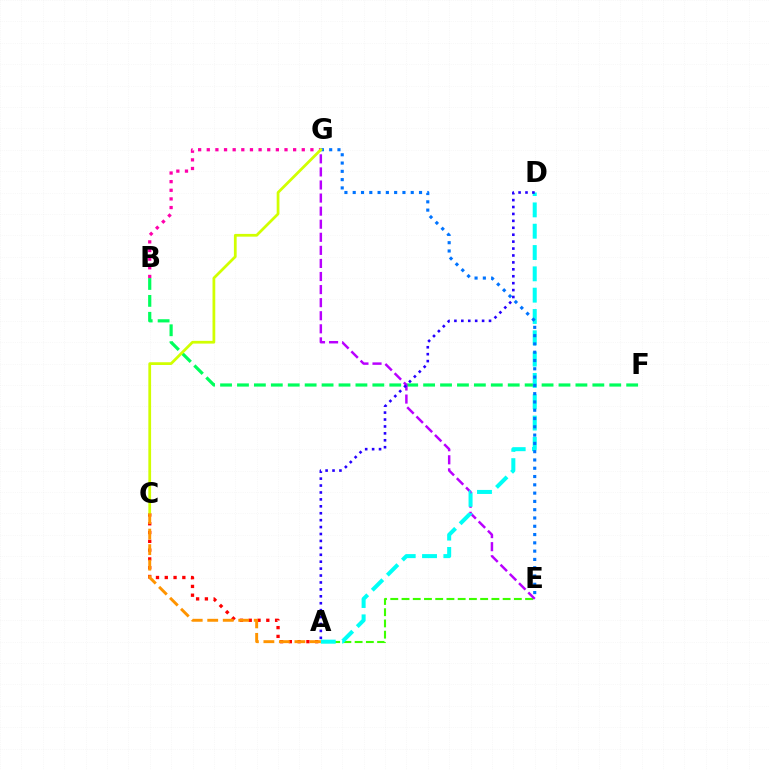{('A', 'E'): [{'color': '#3dff00', 'line_style': 'dashed', 'thickness': 1.53}], ('B', 'F'): [{'color': '#00ff5c', 'line_style': 'dashed', 'thickness': 2.3}], ('E', 'G'): [{'color': '#b900ff', 'line_style': 'dashed', 'thickness': 1.78}, {'color': '#0074ff', 'line_style': 'dotted', 'thickness': 2.25}], ('A', 'D'): [{'color': '#00fff6', 'line_style': 'dashed', 'thickness': 2.9}, {'color': '#2500ff', 'line_style': 'dotted', 'thickness': 1.88}], ('A', 'C'): [{'color': '#ff0000', 'line_style': 'dotted', 'thickness': 2.39}, {'color': '#ff9400', 'line_style': 'dashed', 'thickness': 2.11}], ('B', 'G'): [{'color': '#ff00ac', 'line_style': 'dotted', 'thickness': 2.35}], ('C', 'G'): [{'color': '#d1ff00', 'line_style': 'solid', 'thickness': 1.98}]}